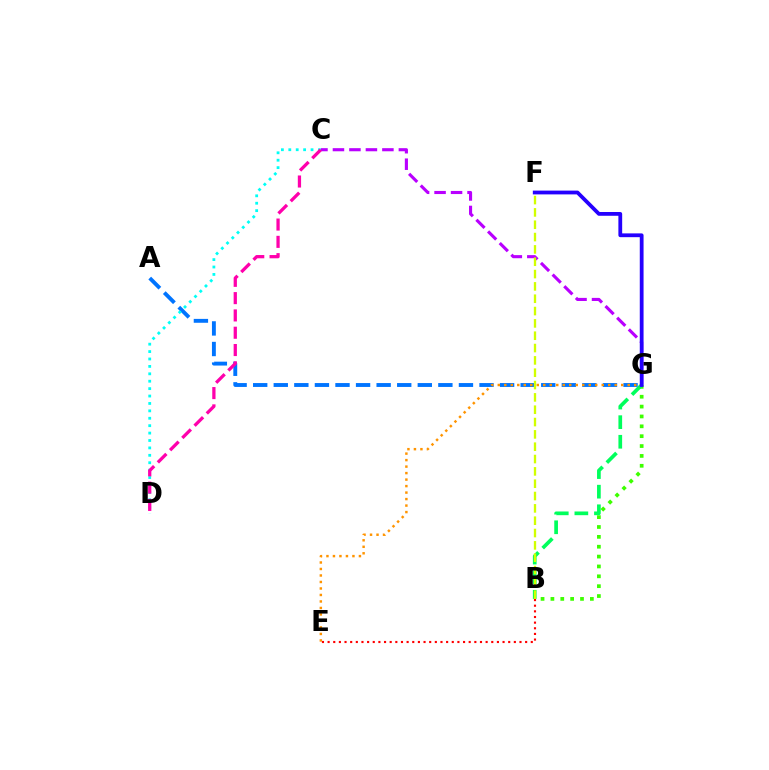{('A', 'G'): [{'color': '#0074ff', 'line_style': 'dashed', 'thickness': 2.8}], ('E', 'G'): [{'color': '#ff9400', 'line_style': 'dotted', 'thickness': 1.77}], ('B', 'G'): [{'color': '#3dff00', 'line_style': 'dotted', 'thickness': 2.68}, {'color': '#00ff5c', 'line_style': 'dashed', 'thickness': 2.66}], ('C', 'G'): [{'color': '#b900ff', 'line_style': 'dashed', 'thickness': 2.24}], ('B', 'F'): [{'color': '#d1ff00', 'line_style': 'dashed', 'thickness': 1.68}], ('B', 'E'): [{'color': '#ff0000', 'line_style': 'dotted', 'thickness': 1.53}], ('F', 'G'): [{'color': '#2500ff', 'line_style': 'solid', 'thickness': 2.73}], ('C', 'D'): [{'color': '#00fff6', 'line_style': 'dotted', 'thickness': 2.01}, {'color': '#ff00ac', 'line_style': 'dashed', 'thickness': 2.35}]}